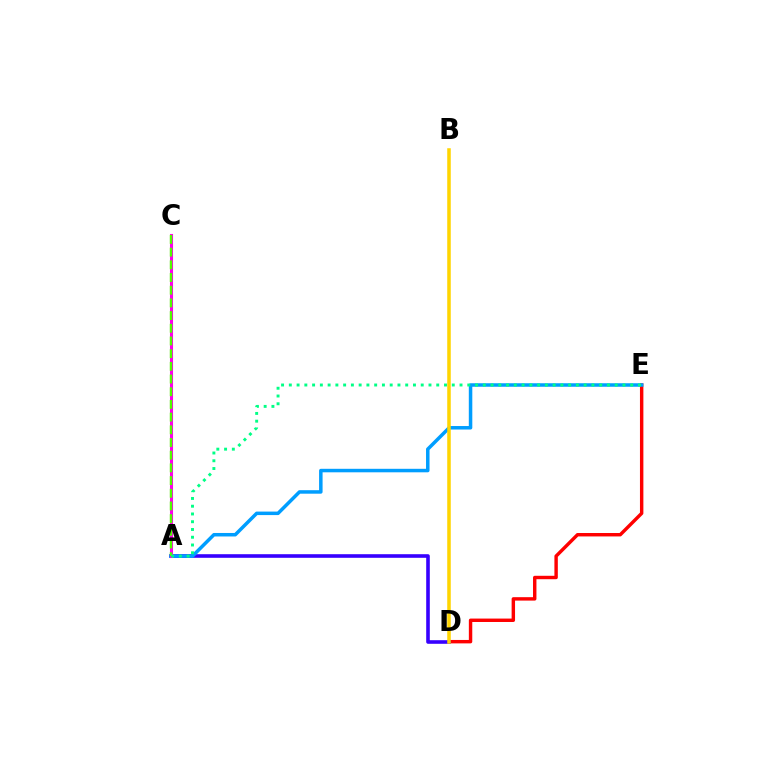{('D', 'E'): [{'color': '#ff0000', 'line_style': 'solid', 'thickness': 2.46}], ('A', 'D'): [{'color': '#3700ff', 'line_style': 'solid', 'thickness': 2.59}], ('A', 'E'): [{'color': '#009eff', 'line_style': 'solid', 'thickness': 2.52}, {'color': '#00ff86', 'line_style': 'dotted', 'thickness': 2.11}], ('B', 'D'): [{'color': '#ffd500', 'line_style': 'solid', 'thickness': 2.54}], ('A', 'C'): [{'color': '#ff00ed', 'line_style': 'solid', 'thickness': 2.21}, {'color': '#4fff00', 'line_style': 'dashed', 'thickness': 1.72}]}